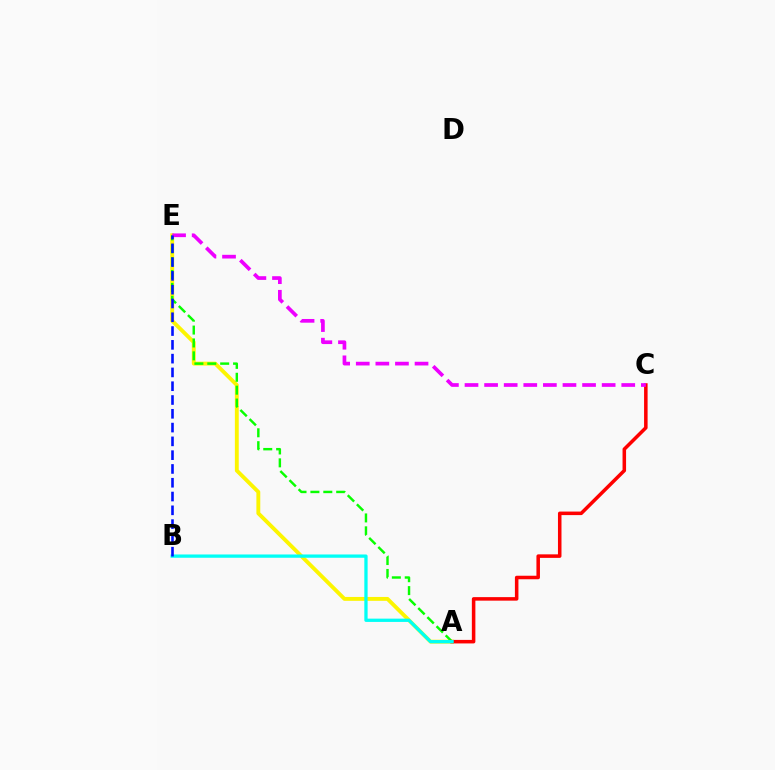{('A', 'E'): [{'color': '#fcf500', 'line_style': 'solid', 'thickness': 2.79}, {'color': '#08ff00', 'line_style': 'dashed', 'thickness': 1.75}], ('A', 'C'): [{'color': '#ff0000', 'line_style': 'solid', 'thickness': 2.54}], ('A', 'B'): [{'color': '#00fff6', 'line_style': 'solid', 'thickness': 2.37}], ('C', 'E'): [{'color': '#ee00ff', 'line_style': 'dashed', 'thickness': 2.66}], ('B', 'E'): [{'color': '#0010ff', 'line_style': 'dashed', 'thickness': 1.87}]}